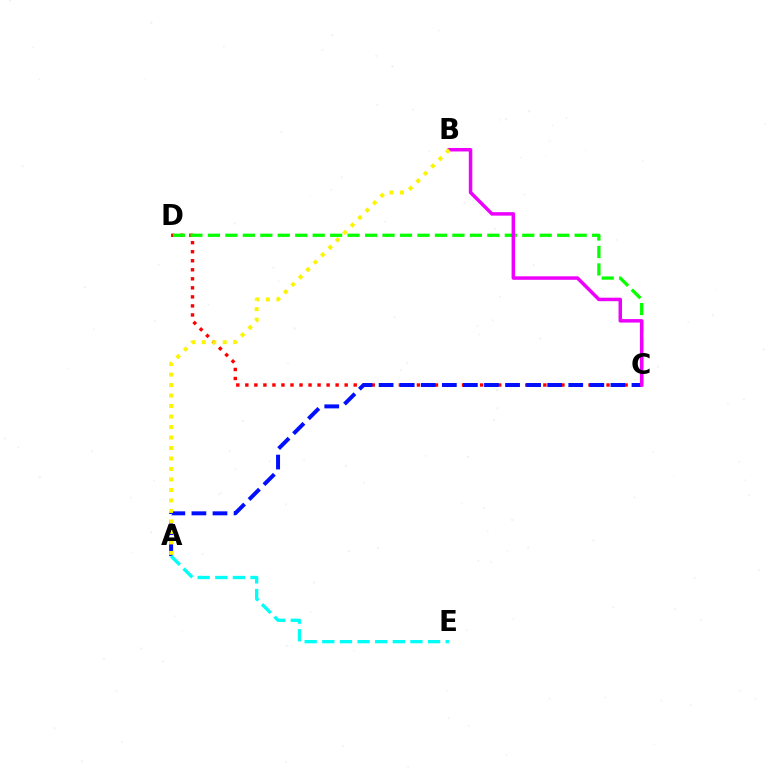{('C', 'D'): [{'color': '#ff0000', 'line_style': 'dotted', 'thickness': 2.45}, {'color': '#08ff00', 'line_style': 'dashed', 'thickness': 2.37}], ('A', 'C'): [{'color': '#0010ff', 'line_style': 'dashed', 'thickness': 2.86}], ('B', 'C'): [{'color': '#ee00ff', 'line_style': 'solid', 'thickness': 2.51}], ('A', 'B'): [{'color': '#fcf500', 'line_style': 'dotted', 'thickness': 2.85}], ('A', 'E'): [{'color': '#00fff6', 'line_style': 'dashed', 'thickness': 2.39}]}